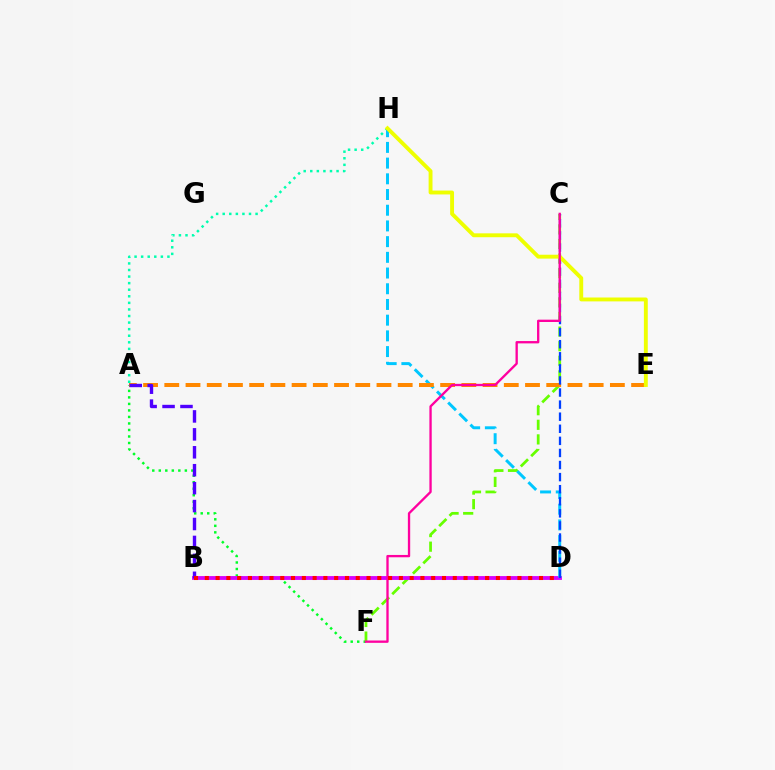{('A', 'F'): [{'color': '#00ff27', 'line_style': 'dotted', 'thickness': 1.77}], ('C', 'F'): [{'color': '#66ff00', 'line_style': 'dashed', 'thickness': 1.98}, {'color': '#ff00a0', 'line_style': 'solid', 'thickness': 1.68}], ('A', 'H'): [{'color': '#00ffaf', 'line_style': 'dotted', 'thickness': 1.79}], ('B', 'D'): [{'color': '#d600ff', 'line_style': 'solid', 'thickness': 2.77}, {'color': '#ff0000', 'line_style': 'dotted', 'thickness': 2.93}], ('D', 'H'): [{'color': '#00c7ff', 'line_style': 'dashed', 'thickness': 2.13}], ('A', 'E'): [{'color': '#ff8800', 'line_style': 'dashed', 'thickness': 2.88}], ('C', 'D'): [{'color': '#003fff', 'line_style': 'dashed', 'thickness': 1.64}], ('A', 'B'): [{'color': '#4f00ff', 'line_style': 'dashed', 'thickness': 2.44}], ('E', 'H'): [{'color': '#eeff00', 'line_style': 'solid', 'thickness': 2.8}]}